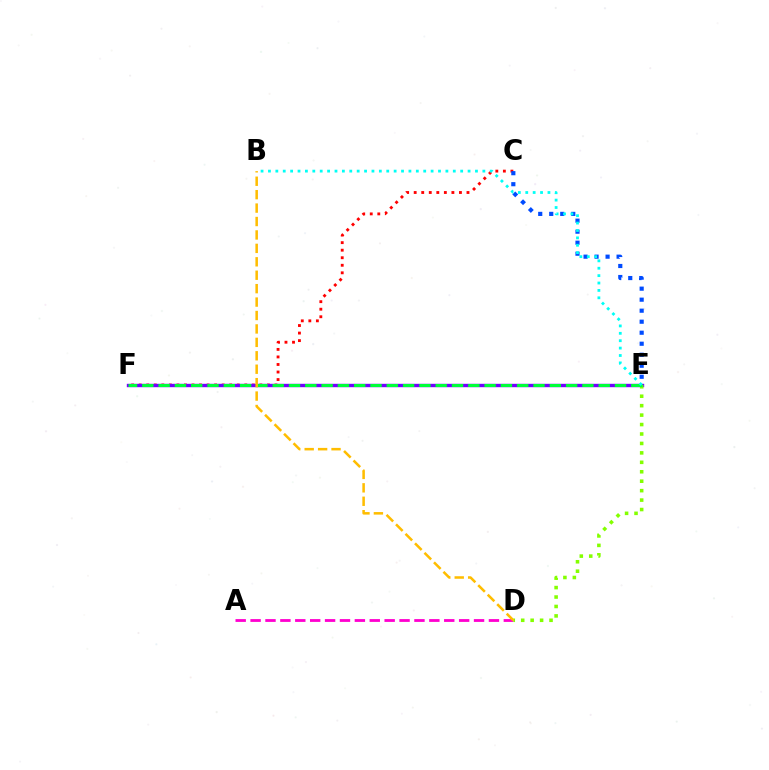{('C', 'F'): [{'color': '#ff0000', 'line_style': 'dotted', 'thickness': 2.05}], ('A', 'D'): [{'color': '#ff00cf', 'line_style': 'dashed', 'thickness': 2.02}], ('E', 'F'): [{'color': '#7200ff', 'line_style': 'solid', 'thickness': 2.44}, {'color': '#00ff39', 'line_style': 'dashed', 'thickness': 2.21}], ('D', 'E'): [{'color': '#84ff00', 'line_style': 'dotted', 'thickness': 2.57}], ('C', 'E'): [{'color': '#004bff', 'line_style': 'dotted', 'thickness': 2.99}], ('B', 'D'): [{'color': '#ffbd00', 'line_style': 'dashed', 'thickness': 1.82}], ('B', 'E'): [{'color': '#00fff6', 'line_style': 'dotted', 'thickness': 2.01}]}